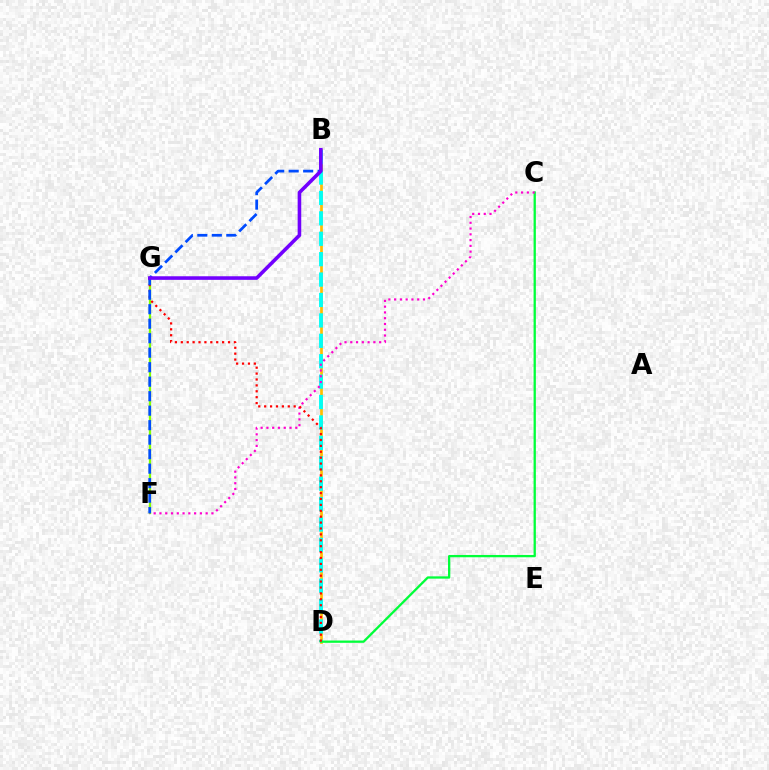{('F', 'G'): [{'color': '#84ff00', 'line_style': 'solid', 'thickness': 1.65}], ('B', 'D'): [{'color': '#ffbd00', 'line_style': 'solid', 'thickness': 1.94}, {'color': '#00fff6', 'line_style': 'dashed', 'thickness': 2.77}], ('C', 'D'): [{'color': '#00ff39', 'line_style': 'solid', 'thickness': 1.65}], ('C', 'F'): [{'color': '#ff00cf', 'line_style': 'dotted', 'thickness': 1.57}], ('D', 'G'): [{'color': '#ff0000', 'line_style': 'dotted', 'thickness': 1.6}], ('B', 'F'): [{'color': '#004bff', 'line_style': 'dashed', 'thickness': 1.97}], ('B', 'G'): [{'color': '#7200ff', 'line_style': 'solid', 'thickness': 2.58}]}